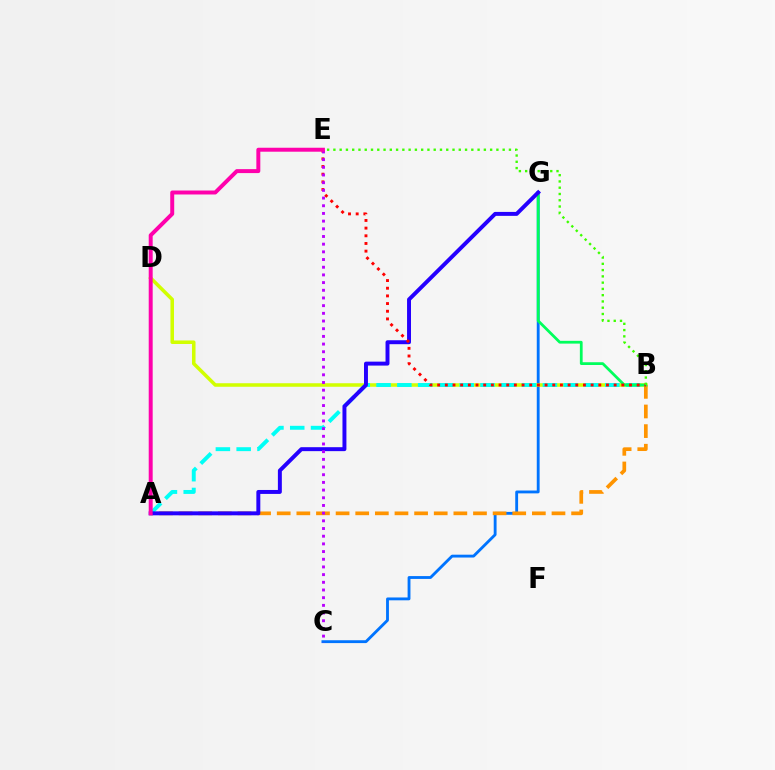{('C', 'G'): [{'color': '#0074ff', 'line_style': 'solid', 'thickness': 2.05}], ('B', 'D'): [{'color': '#d1ff00', 'line_style': 'solid', 'thickness': 2.54}], ('A', 'B'): [{'color': '#ff9400', 'line_style': 'dashed', 'thickness': 2.67}, {'color': '#00fff6', 'line_style': 'dashed', 'thickness': 2.82}], ('B', 'G'): [{'color': '#00ff5c', 'line_style': 'solid', 'thickness': 1.99}], ('A', 'G'): [{'color': '#2500ff', 'line_style': 'solid', 'thickness': 2.84}], ('B', 'E'): [{'color': '#ff0000', 'line_style': 'dotted', 'thickness': 2.08}, {'color': '#3dff00', 'line_style': 'dotted', 'thickness': 1.7}], ('C', 'E'): [{'color': '#b900ff', 'line_style': 'dotted', 'thickness': 2.09}], ('A', 'E'): [{'color': '#ff00ac', 'line_style': 'solid', 'thickness': 2.85}]}